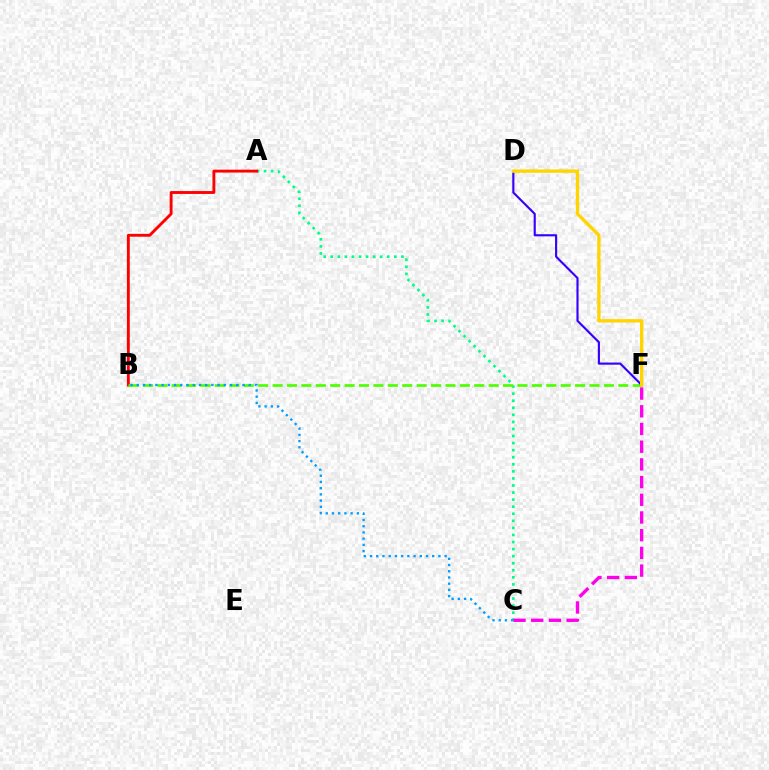{('A', 'C'): [{'color': '#00ff86', 'line_style': 'dotted', 'thickness': 1.92}], ('A', 'B'): [{'color': '#ff0000', 'line_style': 'solid', 'thickness': 2.07}], ('C', 'F'): [{'color': '#ff00ed', 'line_style': 'dashed', 'thickness': 2.4}], ('B', 'F'): [{'color': '#4fff00', 'line_style': 'dashed', 'thickness': 1.96}], ('B', 'C'): [{'color': '#009eff', 'line_style': 'dotted', 'thickness': 1.69}], ('D', 'F'): [{'color': '#3700ff', 'line_style': 'solid', 'thickness': 1.54}, {'color': '#ffd500', 'line_style': 'solid', 'thickness': 2.4}]}